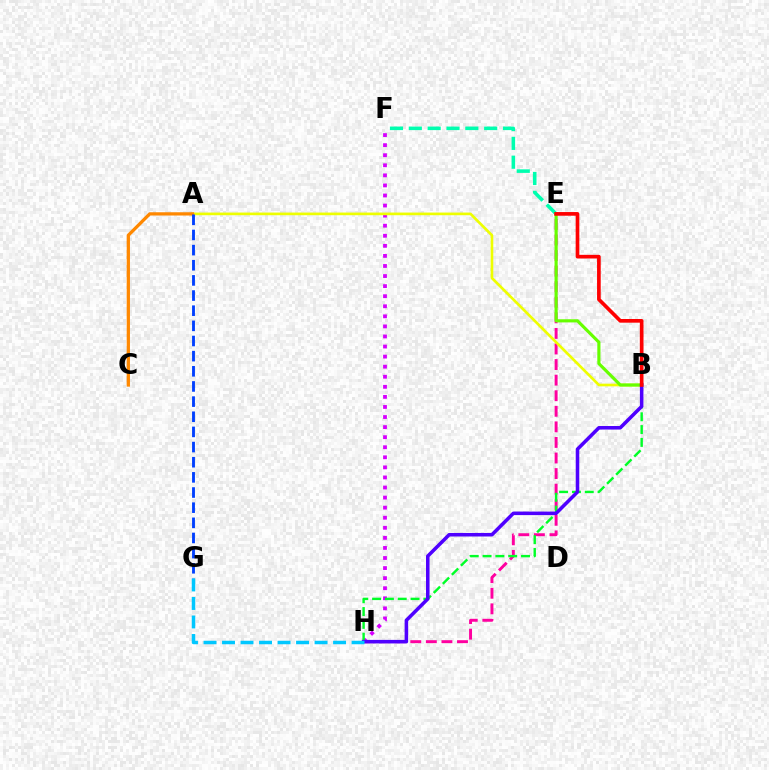{('F', 'H'): [{'color': '#d600ff', 'line_style': 'dotted', 'thickness': 2.74}], ('E', 'H'): [{'color': '#ff00a0', 'line_style': 'dashed', 'thickness': 2.12}], ('E', 'F'): [{'color': '#00ffaf', 'line_style': 'dashed', 'thickness': 2.56}], ('B', 'H'): [{'color': '#00ff27', 'line_style': 'dashed', 'thickness': 1.74}, {'color': '#4f00ff', 'line_style': 'solid', 'thickness': 2.55}], ('A', 'B'): [{'color': '#eeff00', 'line_style': 'solid', 'thickness': 1.92}], ('B', 'E'): [{'color': '#66ff00', 'line_style': 'solid', 'thickness': 2.27}, {'color': '#ff0000', 'line_style': 'solid', 'thickness': 2.64}], ('A', 'C'): [{'color': '#ff8800', 'line_style': 'solid', 'thickness': 2.36}], ('A', 'G'): [{'color': '#003fff', 'line_style': 'dashed', 'thickness': 2.06}], ('G', 'H'): [{'color': '#00c7ff', 'line_style': 'dashed', 'thickness': 2.51}]}